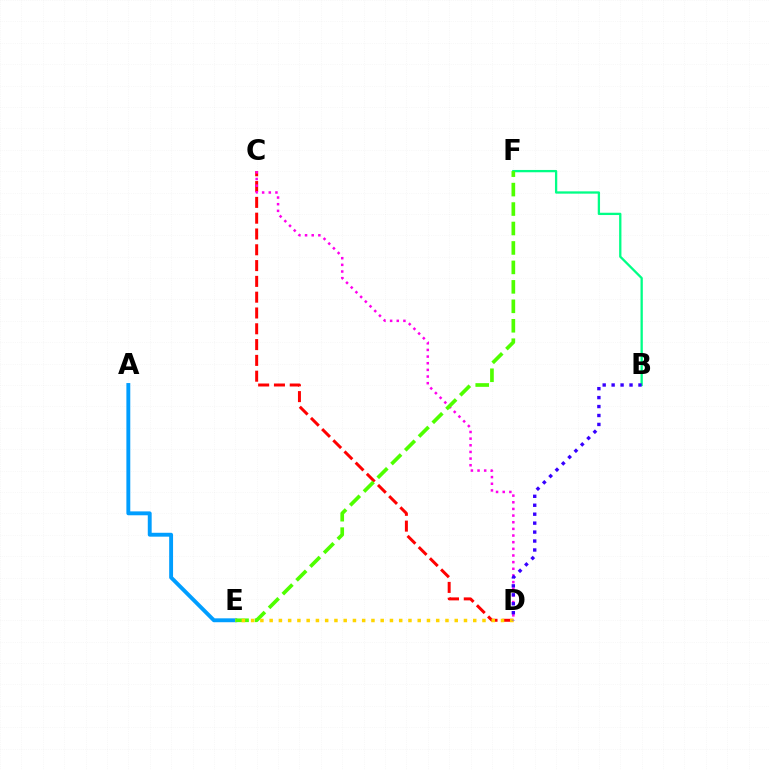{('C', 'D'): [{'color': '#ff0000', 'line_style': 'dashed', 'thickness': 2.15}, {'color': '#ff00ed', 'line_style': 'dotted', 'thickness': 1.81}], ('B', 'F'): [{'color': '#00ff86', 'line_style': 'solid', 'thickness': 1.66}], ('A', 'E'): [{'color': '#009eff', 'line_style': 'solid', 'thickness': 2.8}], ('E', 'F'): [{'color': '#4fff00', 'line_style': 'dashed', 'thickness': 2.64}], ('D', 'E'): [{'color': '#ffd500', 'line_style': 'dotted', 'thickness': 2.51}], ('B', 'D'): [{'color': '#3700ff', 'line_style': 'dotted', 'thickness': 2.43}]}